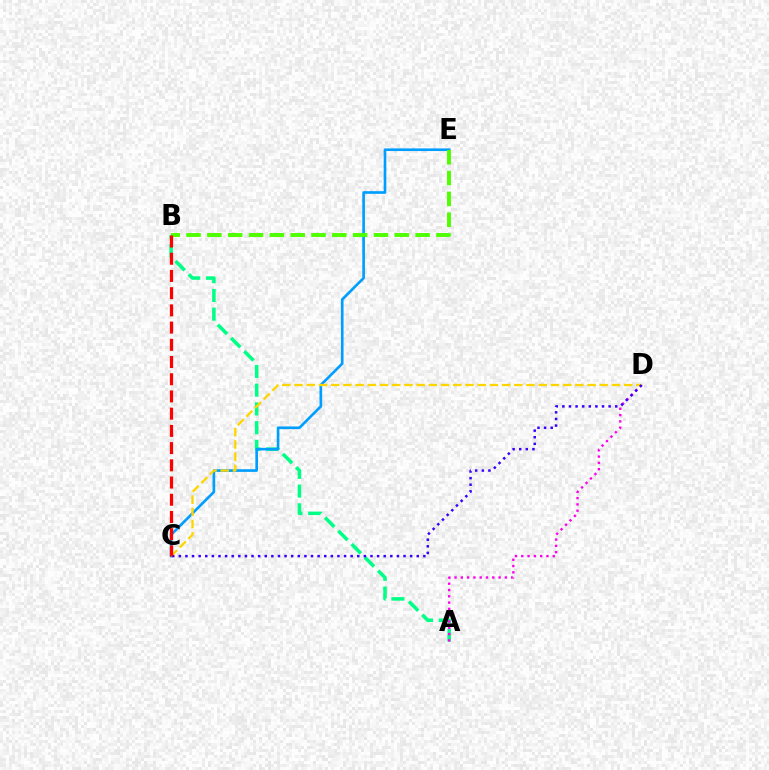{('A', 'B'): [{'color': '#00ff86', 'line_style': 'dashed', 'thickness': 2.55}], ('A', 'D'): [{'color': '#ff00ed', 'line_style': 'dotted', 'thickness': 1.71}], ('C', 'E'): [{'color': '#009eff', 'line_style': 'solid', 'thickness': 1.91}], ('C', 'D'): [{'color': '#ffd500', 'line_style': 'dashed', 'thickness': 1.66}, {'color': '#3700ff', 'line_style': 'dotted', 'thickness': 1.8}], ('B', 'E'): [{'color': '#4fff00', 'line_style': 'dashed', 'thickness': 2.83}], ('B', 'C'): [{'color': '#ff0000', 'line_style': 'dashed', 'thickness': 2.34}]}